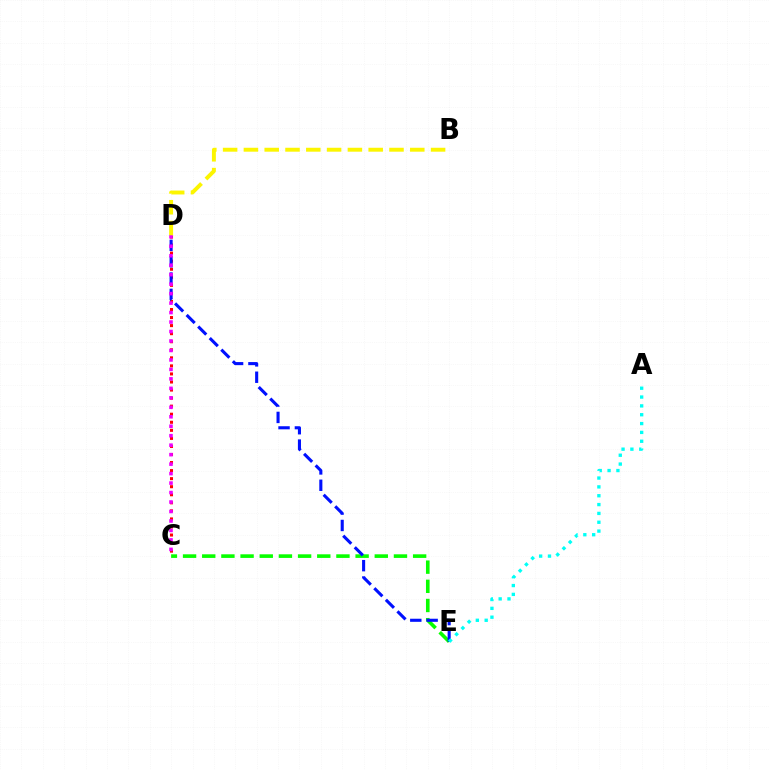{('C', 'D'): [{'color': '#ff0000', 'line_style': 'dotted', 'thickness': 2.19}, {'color': '#ee00ff', 'line_style': 'dotted', 'thickness': 2.57}], ('C', 'E'): [{'color': '#08ff00', 'line_style': 'dashed', 'thickness': 2.6}], ('D', 'E'): [{'color': '#0010ff', 'line_style': 'dashed', 'thickness': 2.22}], ('A', 'E'): [{'color': '#00fff6', 'line_style': 'dotted', 'thickness': 2.4}], ('B', 'D'): [{'color': '#fcf500', 'line_style': 'dashed', 'thickness': 2.83}]}